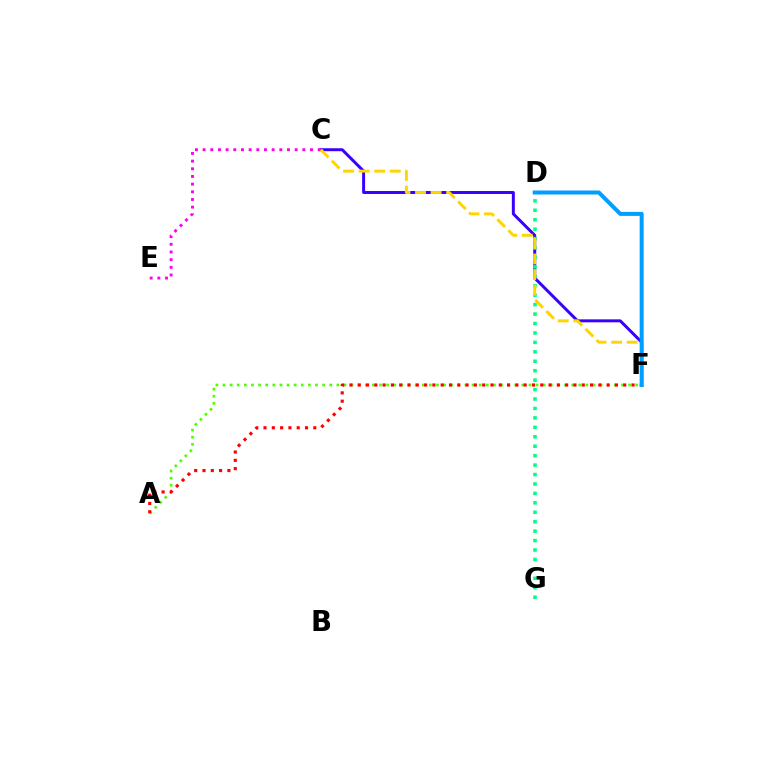{('C', 'F'): [{'color': '#3700ff', 'line_style': 'solid', 'thickness': 2.13}, {'color': '#ffd500', 'line_style': 'dashed', 'thickness': 2.11}], ('C', 'E'): [{'color': '#ff00ed', 'line_style': 'dotted', 'thickness': 2.08}], ('D', 'G'): [{'color': '#00ff86', 'line_style': 'dotted', 'thickness': 2.56}], ('A', 'F'): [{'color': '#4fff00', 'line_style': 'dotted', 'thickness': 1.93}, {'color': '#ff0000', 'line_style': 'dotted', 'thickness': 2.25}], ('D', 'F'): [{'color': '#009eff', 'line_style': 'solid', 'thickness': 2.88}]}